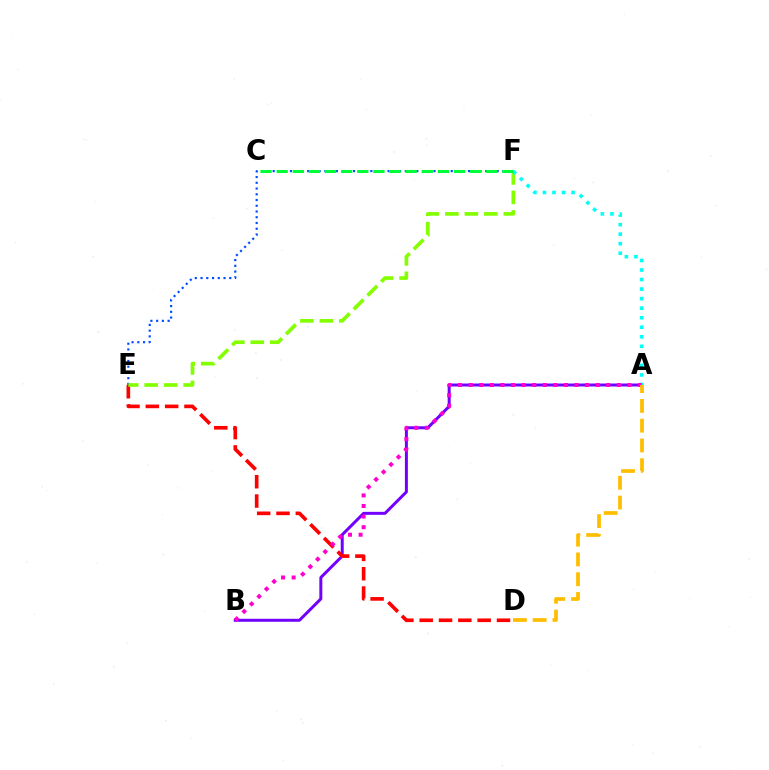{('E', 'F'): [{'color': '#004bff', 'line_style': 'dotted', 'thickness': 1.56}, {'color': '#84ff00', 'line_style': 'dashed', 'thickness': 2.65}], ('A', 'B'): [{'color': '#7200ff', 'line_style': 'solid', 'thickness': 2.15}, {'color': '#ff00cf', 'line_style': 'dotted', 'thickness': 2.88}], ('D', 'E'): [{'color': '#ff0000', 'line_style': 'dashed', 'thickness': 2.63}], ('A', 'F'): [{'color': '#00fff6', 'line_style': 'dotted', 'thickness': 2.59}], ('C', 'F'): [{'color': '#00ff39', 'line_style': 'dashed', 'thickness': 2.19}], ('A', 'D'): [{'color': '#ffbd00', 'line_style': 'dashed', 'thickness': 2.69}]}